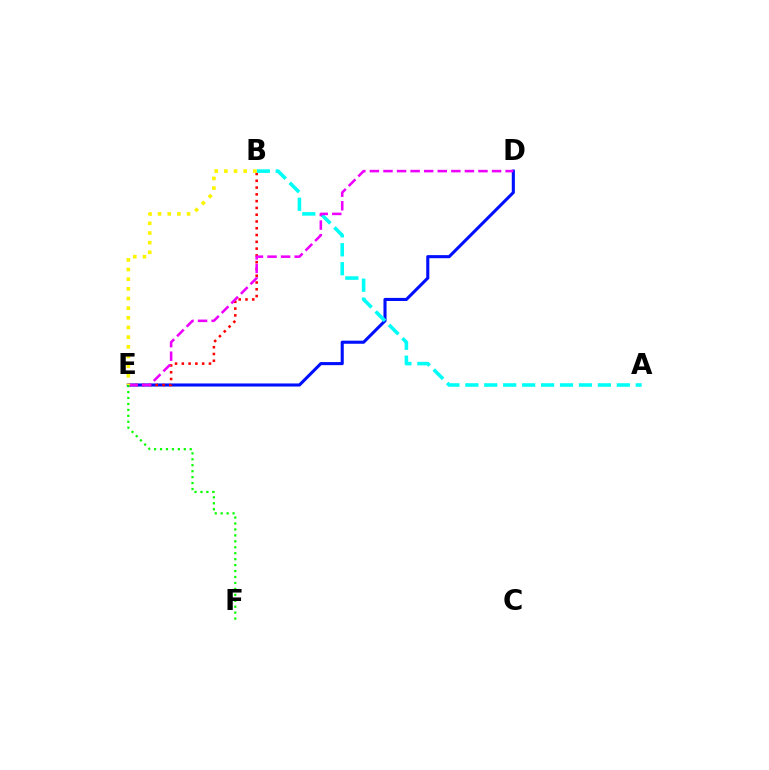{('D', 'E'): [{'color': '#0010ff', 'line_style': 'solid', 'thickness': 2.23}, {'color': '#ee00ff', 'line_style': 'dashed', 'thickness': 1.84}], ('B', 'E'): [{'color': '#ff0000', 'line_style': 'dotted', 'thickness': 1.84}, {'color': '#fcf500', 'line_style': 'dotted', 'thickness': 2.62}], ('A', 'B'): [{'color': '#00fff6', 'line_style': 'dashed', 'thickness': 2.57}], ('E', 'F'): [{'color': '#08ff00', 'line_style': 'dotted', 'thickness': 1.61}]}